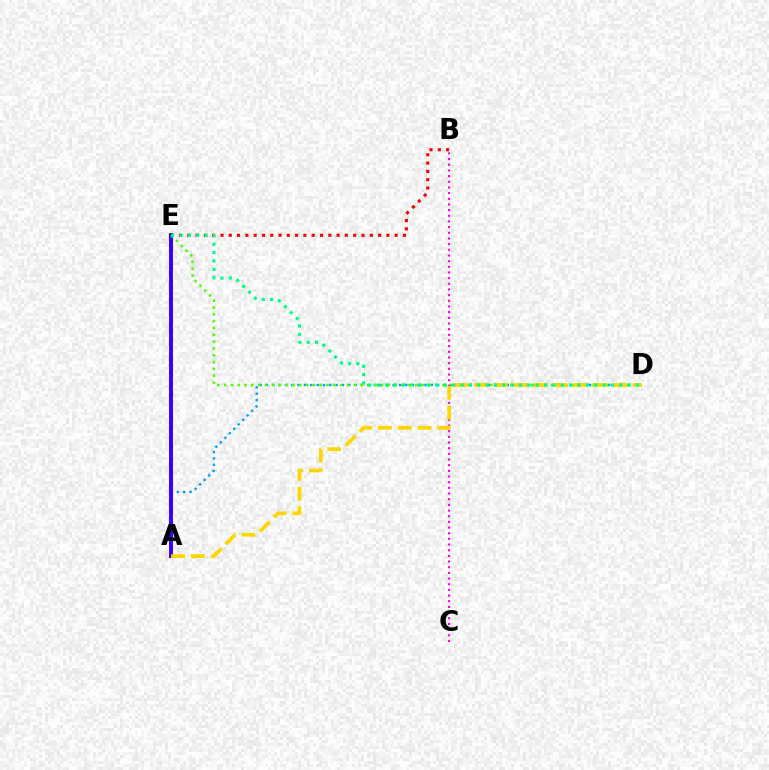{('A', 'D'): [{'color': '#009eff', 'line_style': 'dotted', 'thickness': 1.72}, {'color': '#ffd500', 'line_style': 'dashed', 'thickness': 2.7}], ('B', 'E'): [{'color': '#ff0000', 'line_style': 'dotted', 'thickness': 2.25}], ('A', 'E'): [{'color': '#3700ff', 'line_style': 'solid', 'thickness': 2.85}], ('D', 'E'): [{'color': '#4fff00', 'line_style': 'dotted', 'thickness': 1.85}, {'color': '#00ff86', 'line_style': 'dotted', 'thickness': 2.27}], ('B', 'C'): [{'color': '#ff00ed', 'line_style': 'dotted', 'thickness': 1.54}]}